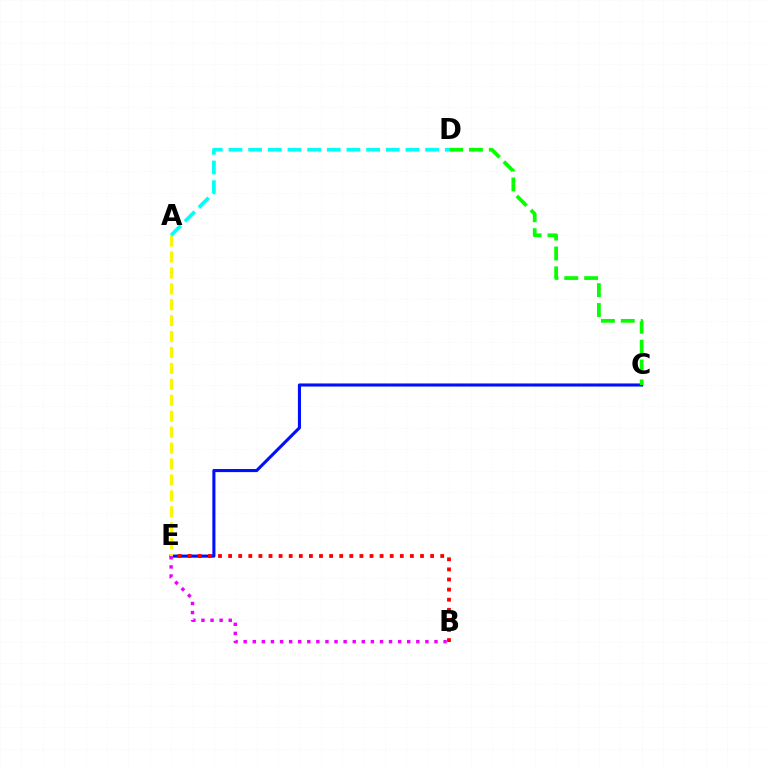{('C', 'E'): [{'color': '#0010ff', 'line_style': 'solid', 'thickness': 2.22}], ('B', 'E'): [{'color': '#ff0000', 'line_style': 'dotted', 'thickness': 2.74}, {'color': '#ee00ff', 'line_style': 'dotted', 'thickness': 2.47}], ('A', 'E'): [{'color': '#fcf500', 'line_style': 'dashed', 'thickness': 2.16}], ('A', 'D'): [{'color': '#00fff6', 'line_style': 'dashed', 'thickness': 2.67}], ('C', 'D'): [{'color': '#08ff00', 'line_style': 'dashed', 'thickness': 2.7}]}